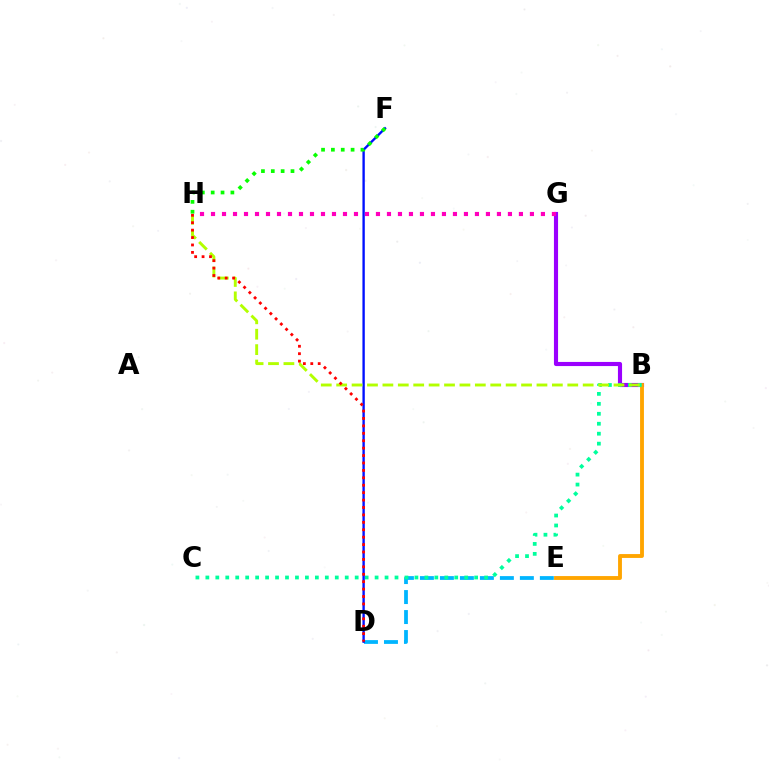{('B', 'G'): [{'color': '#9b00ff', 'line_style': 'solid', 'thickness': 2.97}], ('D', 'E'): [{'color': '#00b5ff', 'line_style': 'dashed', 'thickness': 2.72}], ('B', 'E'): [{'color': '#ffa500', 'line_style': 'solid', 'thickness': 2.78}], ('B', 'C'): [{'color': '#00ff9d', 'line_style': 'dotted', 'thickness': 2.7}], ('D', 'F'): [{'color': '#0010ff', 'line_style': 'solid', 'thickness': 1.7}], ('B', 'H'): [{'color': '#b3ff00', 'line_style': 'dashed', 'thickness': 2.09}], ('D', 'H'): [{'color': '#ff0000', 'line_style': 'dotted', 'thickness': 2.02}], ('G', 'H'): [{'color': '#ff00bd', 'line_style': 'dotted', 'thickness': 2.99}], ('F', 'H'): [{'color': '#08ff00', 'line_style': 'dotted', 'thickness': 2.68}]}